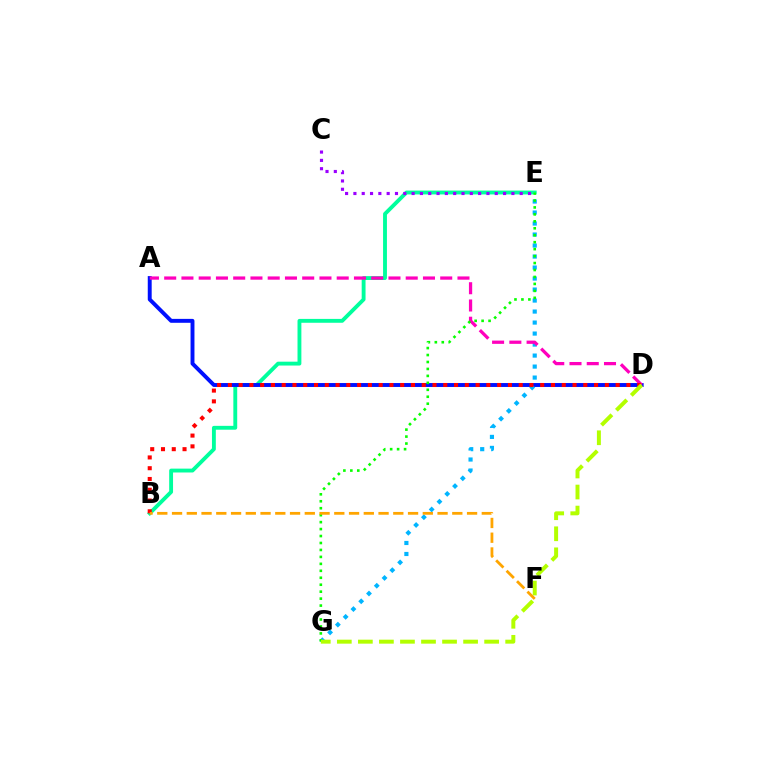{('B', 'E'): [{'color': '#00ff9d', 'line_style': 'solid', 'thickness': 2.78}], ('A', 'D'): [{'color': '#0010ff', 'line_style': 'solid', 'thickness': 2.82}, {'color': '#ff00bd', 'line_style': 'dashed', 'thickness': 2.34}], ('E', 'G'): [{'color': '#00b5ff', 'line_style': 'dotted', 'thickness': 2.99}, {'color': '#08ff00', 'line_style': 'dotted', 'thickness': 1.89}], ('C', 'E'): [{'color': '#9b00ff', 'line_style': 'dotted', 'thickness': 2.26}], ('B', 'D'): [{'color': '#ff0000', 'line_style': 'dotted', 'thickness': 2.93}], ('D', 'G'): [{'color': '#b3ff00', 'line_style': 'dashed', 'thickness': 2.86}], ('B', 'F'): [{'color': '#ffa500', 'line_style': 'dashed', 'thickness': 2.0}]}